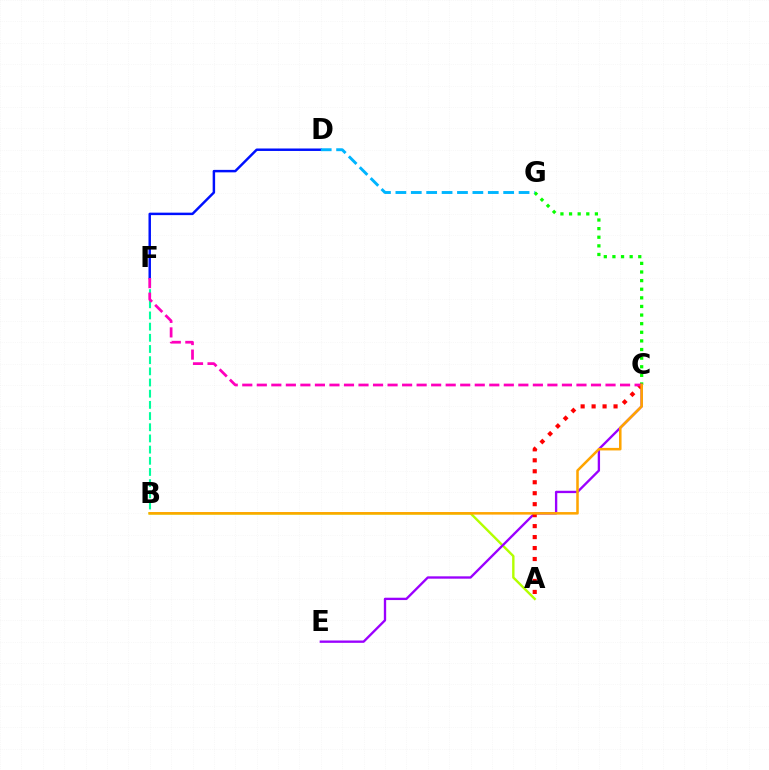{('C', 'G'): [{'color': '#08ff00', 'line_style': 'dotted', 'thickness': 2.34}], ('A', 'B'): [{'color': '#b3ff00', 'line_style': 'solid', 'thickness': 1.72}], ('C', 'E'): [{'color': '#9b00ff', 'line_style': 'solid', 'thickness': 1.69}], ('A', 'C'): [{'color': '#ff0000', 'line_style': 'dotted', 'thickness': 2.98}], ('D', 'F'): [{'color': '#0010ff', 'line_style': 'solid', 'thickness': 1.78}], ('D', 'G'): [{'color': '#00b5ff', 'line_style': 'dashed', 'thickness': 2.09}], ('B', 'F'): [{'color': '#00ff9d', 'line_style': 'dashed', 'thickness': 1.52}], ('C', 'F'): [{'color': '#ff00bd', 'line_style': 'dashed', 'thickness': 1.97}], ('B', 'C'): [{'color': '#ffa500', 'line_style': 'solid', 'thickness': 1.83}]}